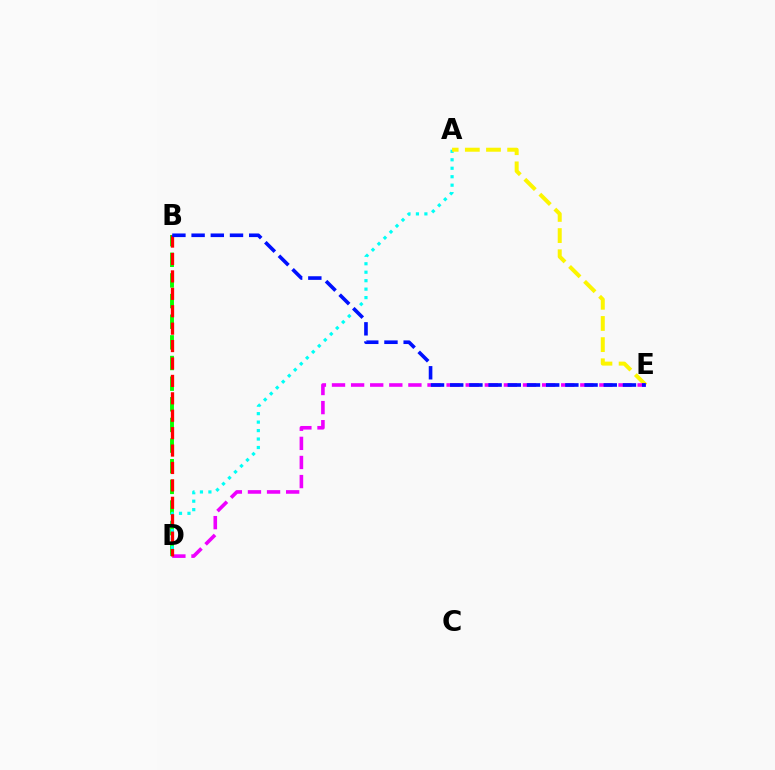{('B', 'D'): [{'color': '#08ff00', 'line_style': 'dashed', 'thickness': 2.8}, {'color': '#ff0000', 'line_style': 'dashed', 'thickness': 2.37}], ('A', 'D'): [{'color': '#00fff6', 'line_style': 'dotted', 'thickness': 2.3}], ('A', 'E'): [{'color': '#fcf500', 'line_style': 'dashed', 'thickness': 2.87}], ('D', 'E'): [{'color': '#ee00ff', 'line_style': 'dashed', 'thickness': 2.59}], ('B', 'E'): [{'color': '#0010ff', 'line_style': 'dashed', 'thickness': 2.61}]}